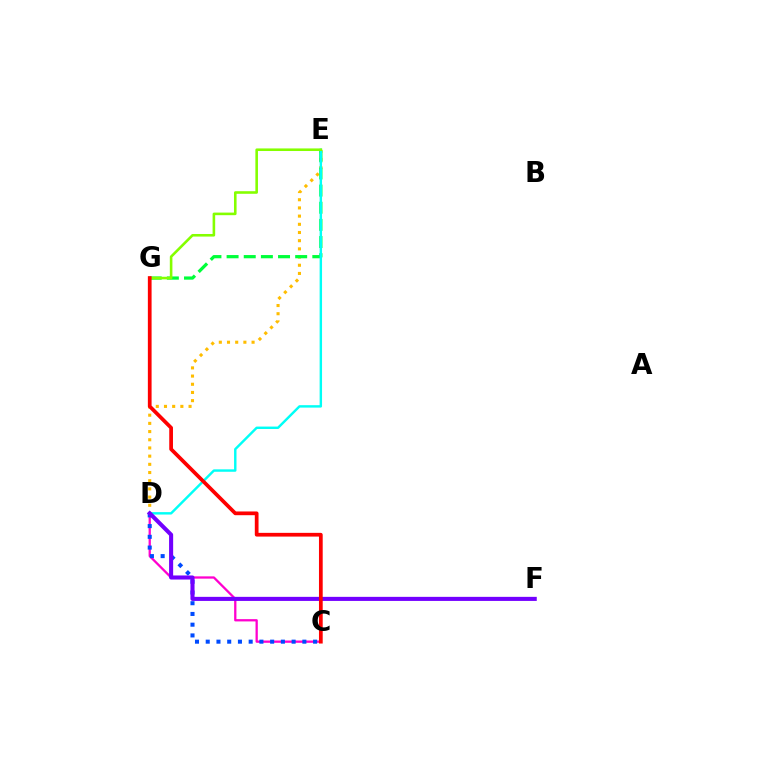{('C', 'D'): [{'color': '#ff00cf', 'line_style': 'solid', 'thickness': 1.64}, {'color': '#004bff', 'line_style': 'dotted', 'thickness': 2.92}], ('D', 'E'): [{'color': '#ffbd00', 'line_style': 'dotted', 'thickness': 2.23}, {'color': '#00fff6', 'line_style': 'solid', 'thickness': 1.75}], ('E', 'G'): [{'color': '#00ff39', 'line_style': 'dashed', 'thickness': 2.33}, {'color': '#84ff00', 'line_style': 'solid', 'thickness': 1.86}], ('D', 'F'): [{'color': '#7200ff', 'line_style': 'solid', 'thickness': 2.93}], ('C', 'G'): [{'color': '#ff0000', 'line_style': 'solid', 'thickness': 2.69}]}